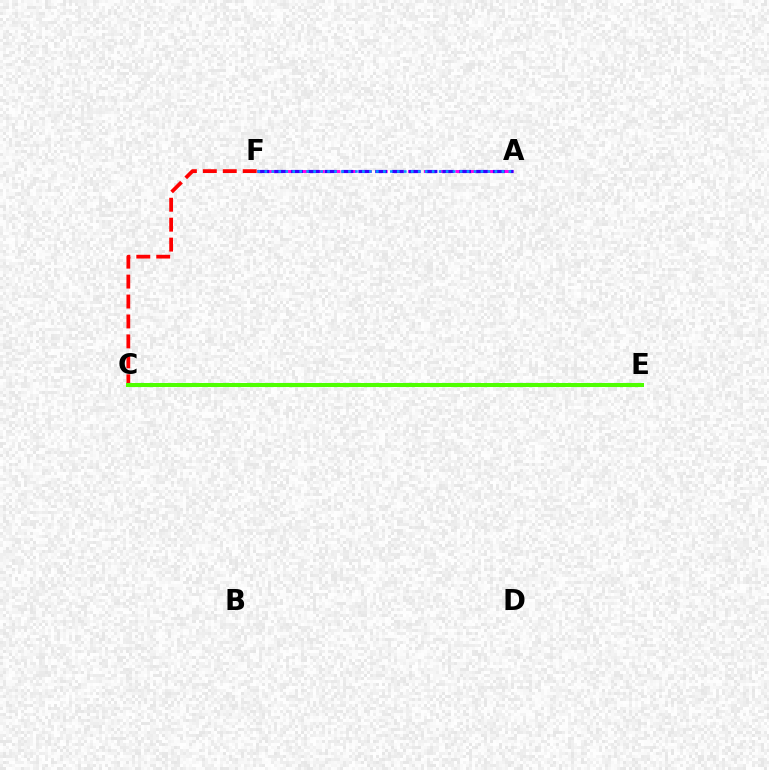{('A', 'F'): [{'color': '#ff00ed', 'line_style': 'dashed', 'thickness': 2.14}, {'color': '#3700ff', 'line_style': 'dashed', 'thickness': 2.28}, {'color': '#009eff', 'line_style': 'dotted', 'thickness': 1.89}], ('C', 'F'): [{'color': '#ff0000', 'line_style': 'dashed', 'thickness': 2.71}], ('C', 'E'): [{'color': '#00ff86', 'line_style': 'dotted', 'thickness': 2.95}, {'color': '#ffd500', 'line_style': 'dotted', 'thickness': 2.87}, {'color': '#4fff00', 'line_style': 'solid', 'thickness': 2.89}]}